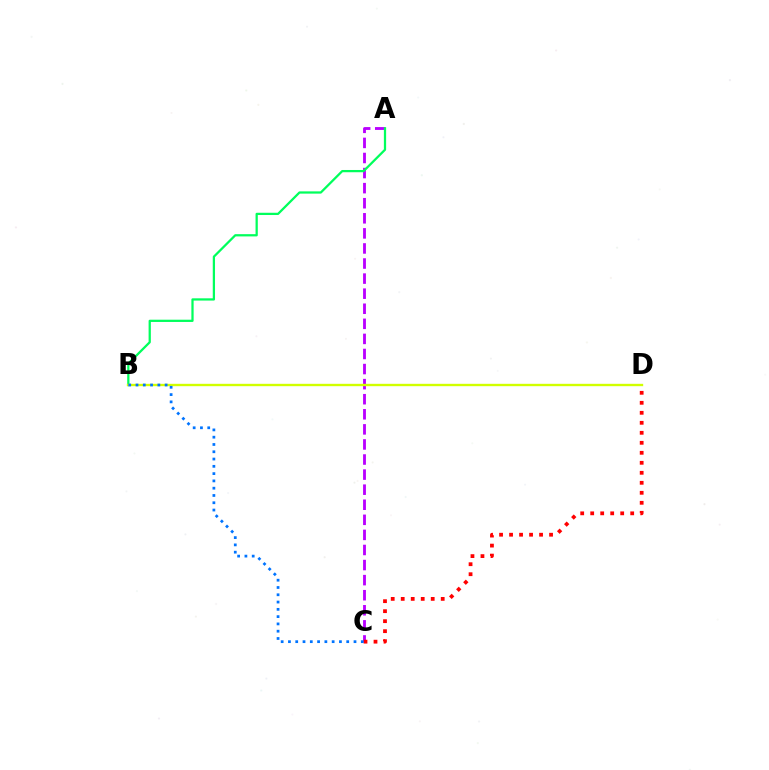{('A', 'C'): [{'color': '#b900ff', 'line_style': 'dashed', 'thickness': 2.05}], ('A', 'B'): [{'color': '#00ff5c', 'line_style': 'solid', 'thickness': 1.62}], ('C', 'D'): [{'color': '#ff0000', 'line_style': 'dotted', 'thickness': 2.72}], ('B', 'D'): [{'color': '#d1ff00', 'line_style': 'solid', 'thickness': 1.71}], ('B', 'C'): [{'color': '#0074ff', 'line_style': 'dotted', 'thickness': 1.98}]}